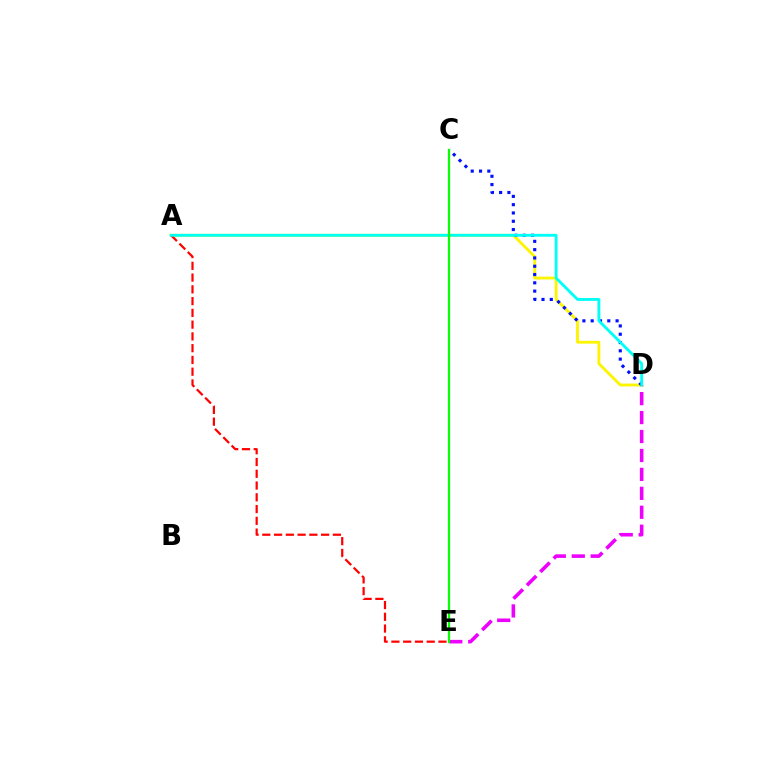{('D', 'E'): [{'color': '#ee00ff', 'line_style': 'dashed', 'thickness': 2.57}], ('A', 'D'): [{'color': '#fcf500', 'line_style': 'solid', 'thickness': 2.04}, {'color': '#00fff6', 'line_style': 'solid', 'thickness': 2.06}], ('C', 'D'): [{'color': '#0010ff', 'line_style': 'dotted', 'thickness': 2.25}], ('A', 'E'): [{'color': '#ff0000', 'line_style': 'dashed', 'thickness': 1.6}], ('C', 'E'): [{'color': '#08ff00', 'line_style': 'solid', 'thickness': 1.61}]}